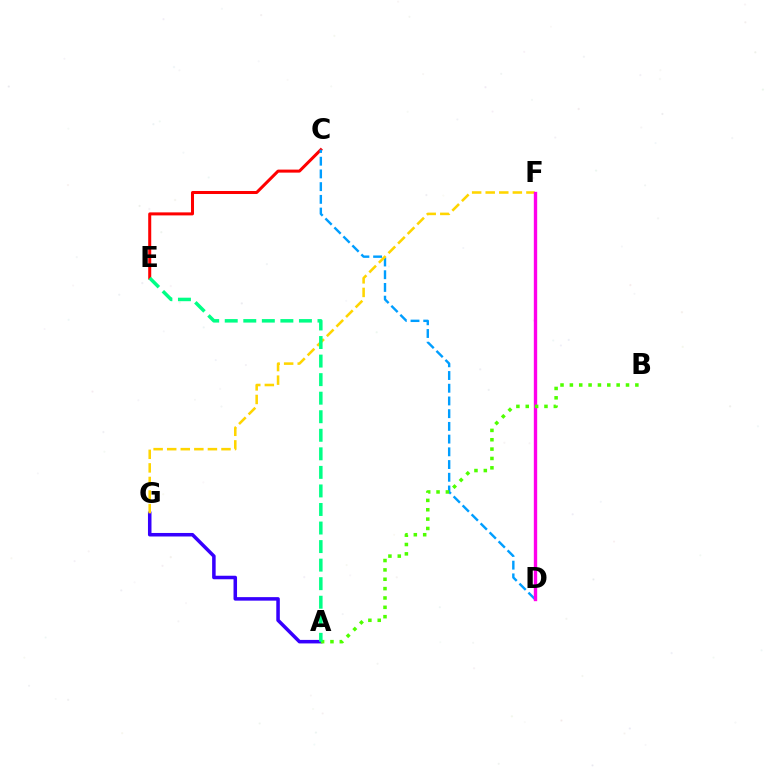{('A', 'G'): [{'color': '#3700ff', 'line_style': 'solid', 'thickness': 2.54}], ('C', 'E'): [{'color': '#ff0000', 'line_style': 'solid', 'thickness': 2.18}], ('C', 'D'): [{'color': '#009eff', 'line_style': 'dashed', 'thickness': 1.73}], ('F', 'G'): [{'color': '#ffd500', 'line_style': 'dashed', 'thickness': 1.84}], ('D', 'F'): [{'color': '#ff00ed', 'line_style': 'solid', 'thickness': 2.43}], ('A', 'B'): [{'color': '#4fff00', 'line_style': 'dotted', 'thickness': 2.54}], ('A', 'E'): [{'color': '#00ff86', 'line_style': 'dashed', 'thickness': 2.52}]}